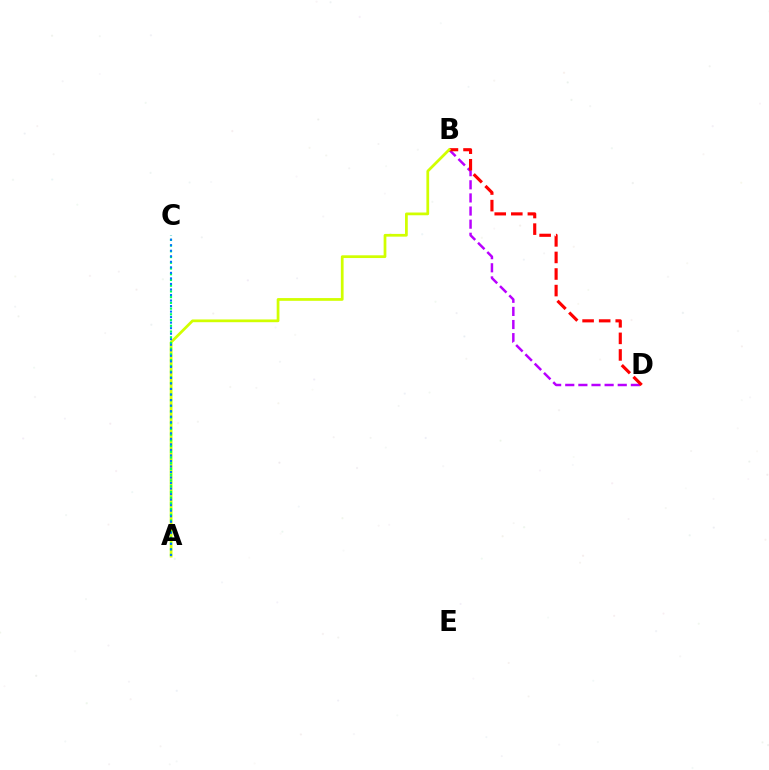{('B', 'D'): [{'color': '#b900ff', 'line_style': 'dashed', 'thickness': 1.78}, {'color': '#ff0000', 'line_style': 'dashed', 'thickness': 2.25}], ('A', 'B'): [{'color': '#d1ff00', 'line_style': 'solid', 'thickness': 1.97}], ('A', 'C'): [{'color': '#00ff5c', 'line_style': 'dotted', 'thickness': 1.56}, {'color': '#0074ff', 'line_style': 'dotted', 'thickness': 1.5}]}